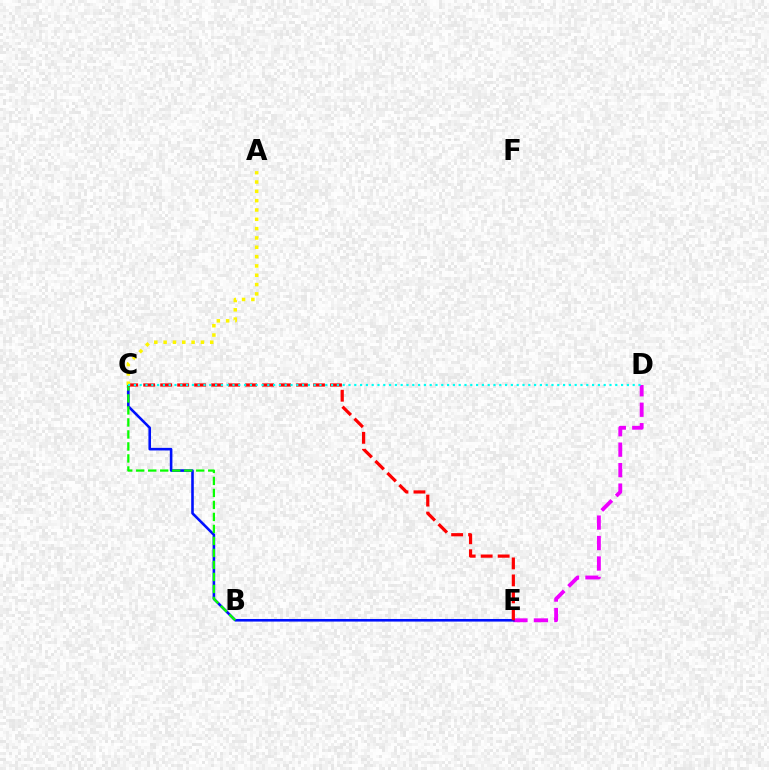{('D', 'E'): [{'color': '#ee00ff', 'line_style': 'dashed', 'thickness': 2.78}], ('C', 'E'): [{'color': '#0010ff', 'line_style': 'solid', 'thickness': 1.87}, {'color': '#ff0000', 'line_style': 'dashed', 'thickness': 2.31}], ('B', 'C'): [{'color': '#08ff00', 'line_style': 'dashed', 'thickness': 1.63}], ('A', 'C'): [{'color': '#fcf500', 'line_style': 'dotted', 'thickness': 2.53}], ('C', 'D'): [{'color': '#00fff6', 'line_style': 'dotted', 'thickness': 1.58}]}